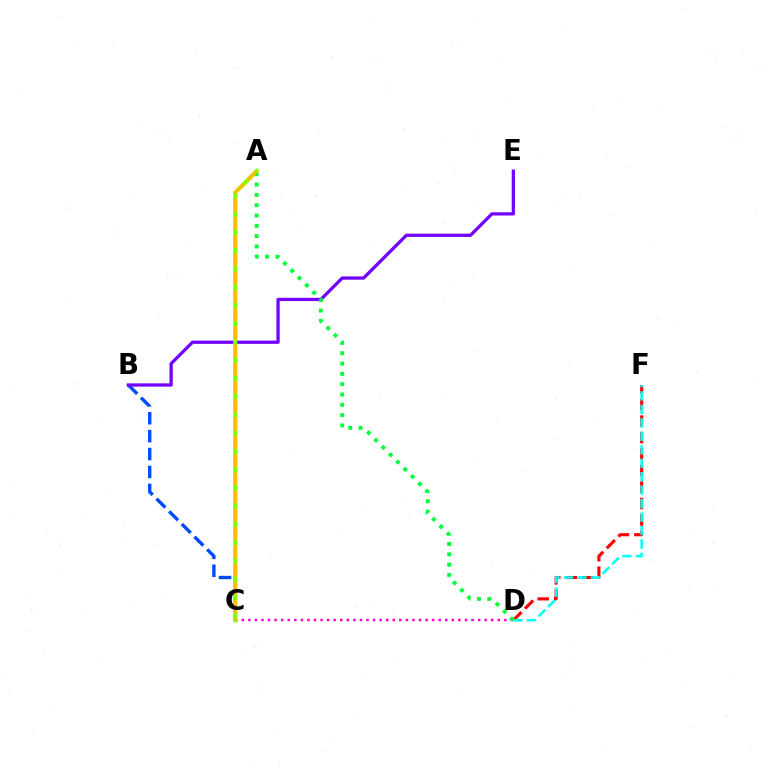{('D', 'F'): [{'color': '#ff0000', 'line_style': 'dashed', 'thickness': 2.24}, {'color': '#00fff6', 'line_style': 'dashed', 'thickness': 1.83}], ('C', 'D'): [{'color': '#ff00cf', 'line_style': 'dotted', 'thickness': 1.78}], ('B', 'C'): [{'color': '#004bff', 'line_style': 'dashed', 'thickness': 2.43}], ('B', 'E'): [{'color': '#7200ff', 'line_style': 'solid', 'thickness': 2.35}], ('A', 'C'): [{'color': '#84ff00', 'line_style': 'solid', 'thickness': 2.98}, {'color': '#ffbd00', 'line_style': 'dashed', 'thickness': 2.48}], ('A', 'D'): [{'color': '#00ff39', 'line_style': 'dotted', 'thickness': 2.8}]}